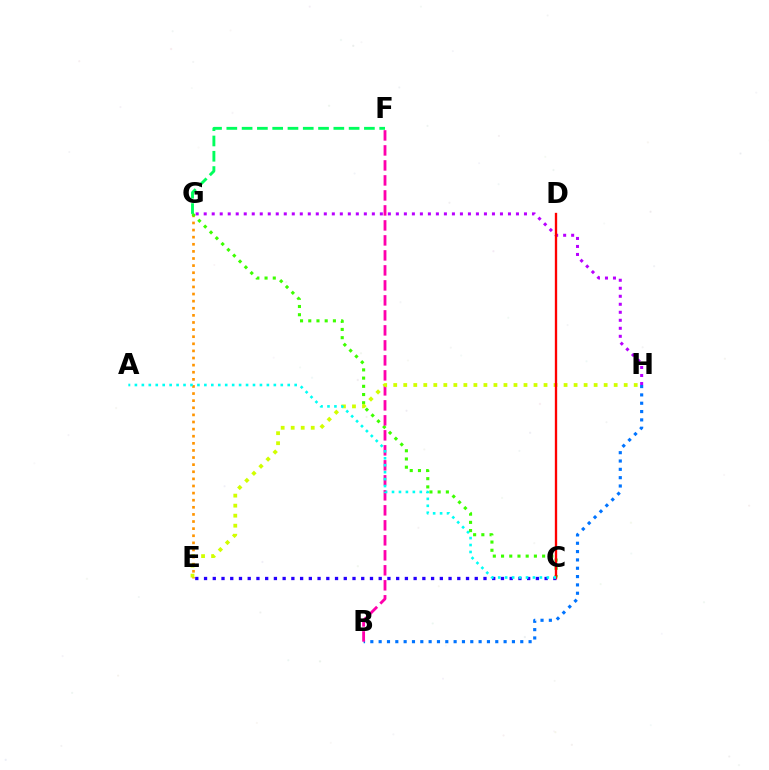{('E', 'G'): [{'color': '#ff9400', 'line_style': 'dotted', 'thickness': 1.93}], ('C', 'G'): [{'color': '#3dff00', 'line_style': 'dotted', 'thickness': 2.23}], ('F', 'G'): [{'color': '#00ff5c', 'line_style': 'dashed', 'thickness': 2.08}], ('G', 'H'): [{'color': '#b900ff', 'line_style': 'dotted', 'thickness': 2.18}], ('B', 'H'): [{'color': '#0074ff', 'line_style': 'dotted', 'thickness': 2.26}], ('B', 'F'): [{'color': '#ff00ac', 'line_style': 'dashed', 'thickness': 2.04}], ('C', 'E'): [{'color': '#2500ff', 'line_style': 'dotted', 'thickness': 2.37}], ('E', 'H'): [{'color': '#d1ff00', 'line_style': 'dotted', 'thickness': 2.72}], ('C', 'D'): [{'color': '#ff0000', 'line_style': 'solid', 'thickness': 1.68}], ('A', 'C'): [{'color': '#00fff6', 'line_style': 'dotted', 'thickness': 1.89}]}